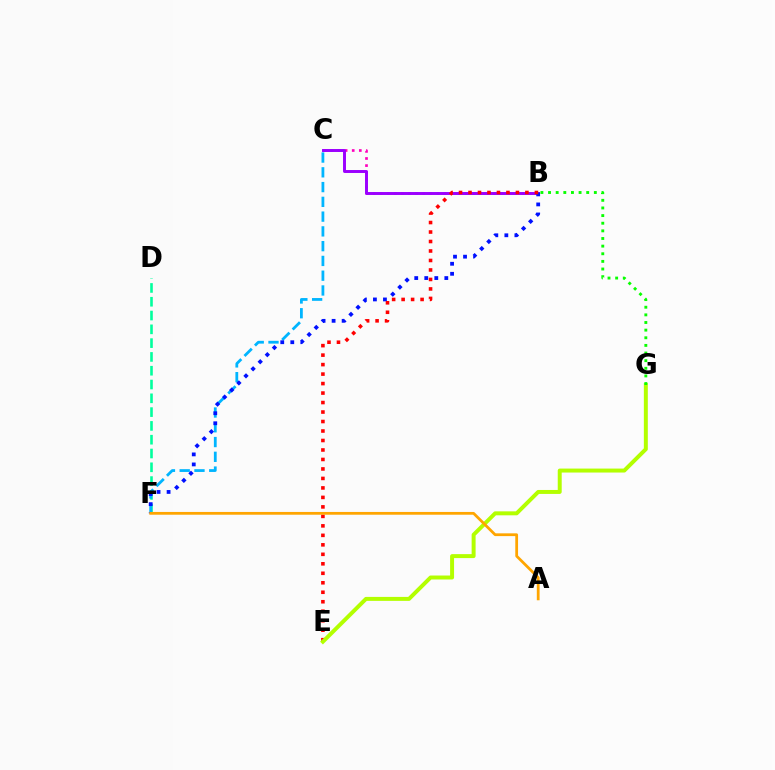{('D', 'F'): [{'color': '#00ff9d', 'line_style': 'dashed', 'thickness': 1.87}], ('B', 'C'): [{'color': '#ff00bd', 'line_style': 'dotted', 'thickness': 1.93}, {'color': '#9b00ff', 'line_style': 'solid', 'thickness': 2.12}], ('C', 'F'): [{'color': '#00b5ff', 'line_style': 'dashed', 'thickness': 2.01}], ('B', 'F'): [{'color': '#0010ff', 'line_style': 'dotted', 'thickness': 2.72}], ('B', 'E'): [{'color': '#ff0000', 'line_style': 'dotted', 'thickness': 2.58}], ('E', 'G'): [{'color': '#b3ff00', 'line_style': 'solid', 'thickness': 2.85}], ('A', 'F'): [{'color': '#ffa500', 'line_style': 'solid', 'thickness': 1.99}], ('B', 'G'): [{'color': '#08ff00', 'line_style': 'dotted', 'thickness': 2.07}]}